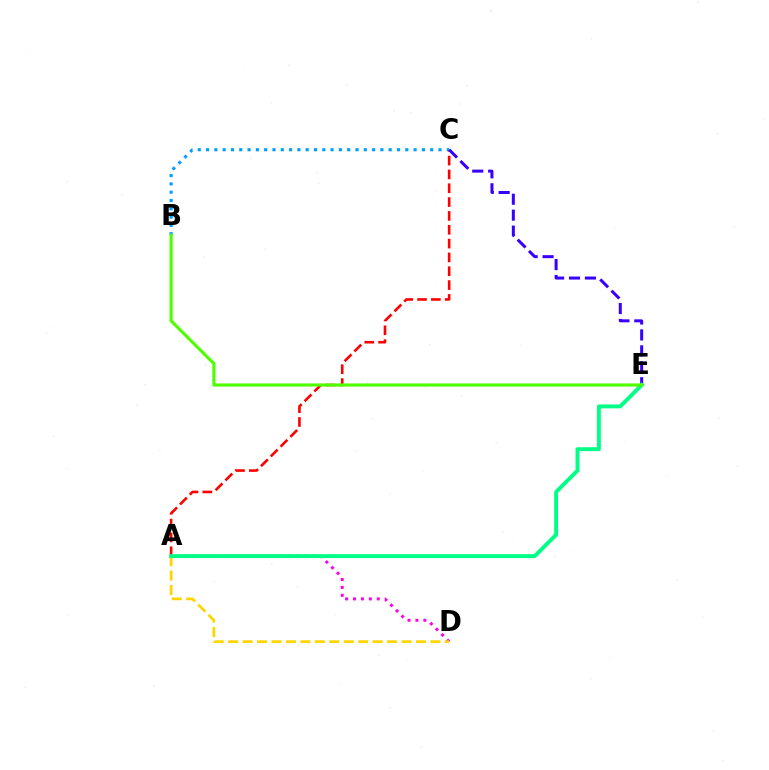{('A', 'C'): [{'color': '#ff0000', 'line_style': 'dashed', 'thickness': 1.88}], ('B', 'C'): [{'color': '#009eff', 'line_style': 'dotted', 'thickness': 2.26}], ('A', 'D'): [{'color': '#ff00ed', 'line_style': 'dotted', 'thickness': 2.15}, {'color': '#ffd500', 'line_style': 'dashed', 'thickness': 1.96}], ('C', 'E'): [{'color': '#3700ff', 'line_style': 'dashed', 'thickness': 2.16}], ('A', 'E'): [{'color': '#00ff86', 'line_style': 'solid', 'thickness': 2.81}], ('B', 'E'): [{'color': '#4fff00', 'line_style': 'solid', 'thickness': 2.26}]}